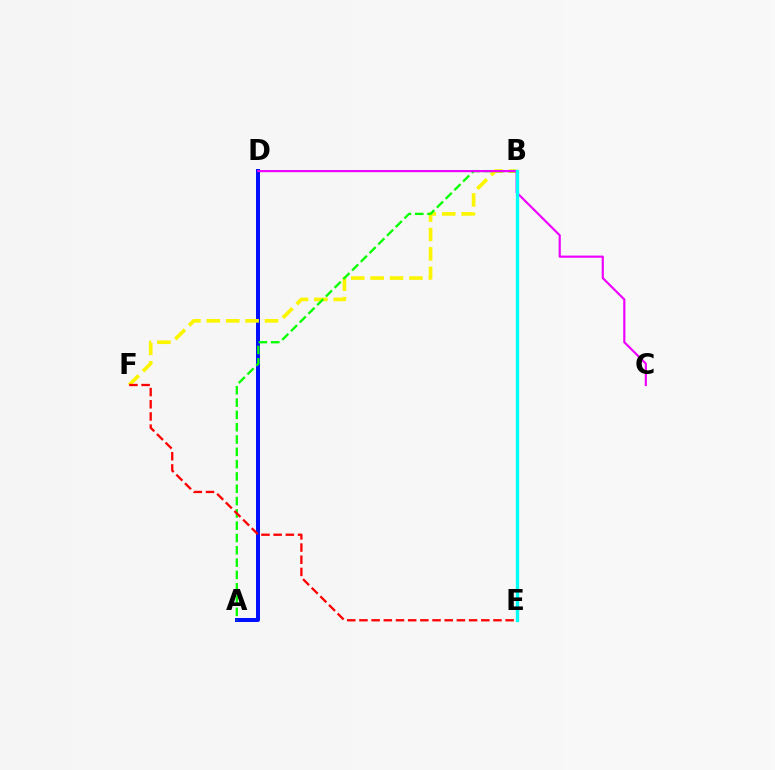{('A', 'D'): [{'color': '#0010ff', 'line_style': 'solid', 'thickness': 2.87}], ('B', 'F'): [{'color': '#fcf500', 'line_style': 'dashed', 'thickness': 2.64}], ('A', 'B'): [{'color': '#08ff00', 'line_style': 'dashed', 'thickness': 1.67}], ('E', 'F'): [{'color': '#ff0000', 'line_style': 'dashed', 'thickness': 1.66}], ('C', 'D'): [{'color': '#ee00ff', 'line_style': 'solid', 'thickness': 1.56}], ('B', 'E'): [{'color': '#00fff6', 'line_style': 'solid', 'thickness': 2.41}]}